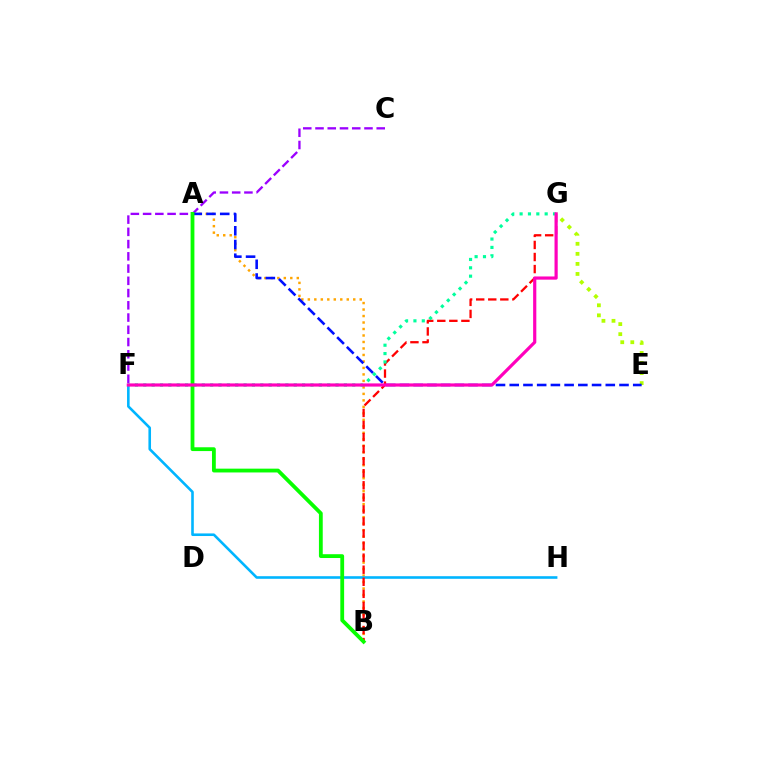{('A', 'B'): [{'color': '#ffa500', 'line_style': 'dotted', 'thickness': 1.76}, {'color': '#08ff00', 'line_style': 'solid', 'thickness': 2.74}], ('F', 'H'): [{'color': '#00b5ff', 'line_style': 'solid', 'thickness': 1.87}], ('B', 'G'): [{'color': '#ff0000', 'line_style': 'dashed', 'thickness': 1.64}], ('E', 'G'): [{'color': '#b3ff00', 'line_style': 'dotted', 'thickness': 2.73}], ('C', 'F'): [{'color': '#9b00ff', 'line_style': 'dashed', 'thickness': 1.66}], ('A', 'E'): [{'color': '#0010ff', 'line_style': 'dashed', 'thickness': 1.86}], ('F', 'G'): [{'color': '#00ff9d', 'line_style': 'dotted', 'thickness': 2.27}, {'color': '#ff00bd', 'line_style': 'solid', 'thickness': 2.3}]}